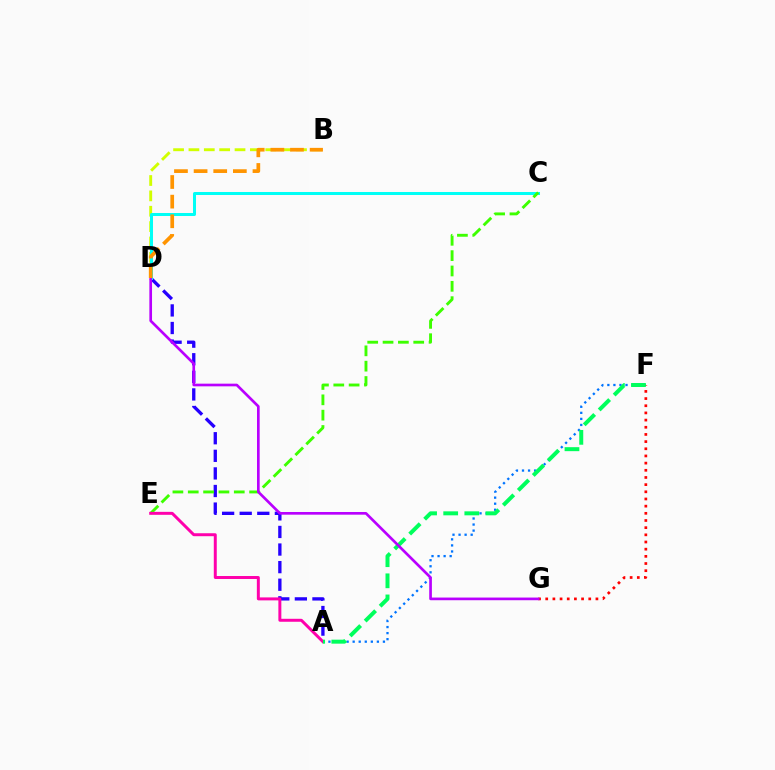{('A', 'D'): [{'color': '#2500ff', 'line_style': 'dashed', 'thickness': 2.39}], ('B', 'D'): [{'color': '#d1ff00', 'line_style': 'dashed', 'thickness': 2.09}, {'color': '#ff9400', 'line_style': 'dashed', 'thickness': 2.67}], ('C', 'D'): [{'color': '#00fff6', 'line_style': 'solid', 'thickness': 2.17}], ('C', 'E'): [{'color': '#3dff00', 'line_style': 'dashed', 'thickness': 2.08}], ('A', 'F'): [{'color': '#0074ff', 'line_style': 'dotted', 'thickness': 1.65}, {'color': '#00ff5c', 'line_style': 'dashed', 'thickness': 2.87}], ('A', 'E'): [{'color': '#ff00ac', 'line_style': 'solid', 'thickness': 2.14}], ('F', 'G'): [{'color': '#ff0000', 'line_style': 'dotted', 'thickness': 1.95}], ('D', 'G'): [{'color': '#b900ff', 'line_style': 'solid', 'thickness': 1.93}]}